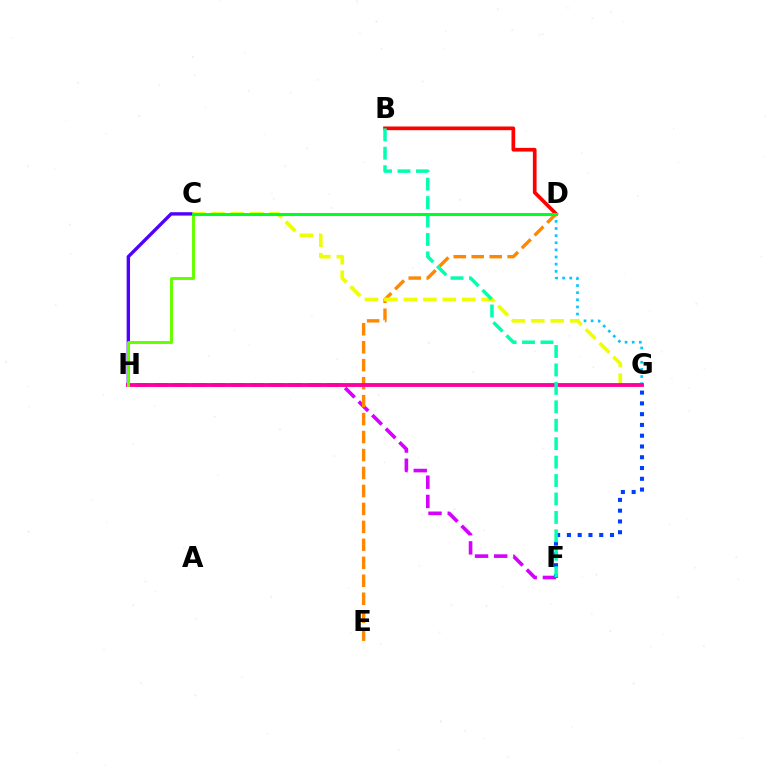{('F', 'H'): [{'color': '#d600ff', 'line_style': 'dashed', 'thickness': 2.61}], ('C', 'H'): [{'color': '#4f00ff', 'line_style': 'solid', 'thickness': 2.43}, {'color': '#66ff00', 'line_style': 'solid', 'thickness': 2.13}], ('D', 'G'): [{'color': '#00c7ff', 'line_style': 'dotted', 'thickness': 1.94}], ('D', 'E'): [{'color': '#ff8800', 'line_style': 'dashed', 'thickness': 2.44}], ('C', 'G'): [{'color': '#eeff00', 'line_style': 'dashed', 'thickness': 2.64}], ('B', 'D'): [{'color': '#ff0000', 'line_style': 'solid', 'thickness': 2.65}], ('G', 'H'): [{'color': '#ff00a0', 'line_style': 'solid', 'thickness': 2.78}], ('F', 'G'): [{'color': '#003fff', 'line_style': 'dotted', 'thickness': 2.93}], ('B', 'F'): [{'color': '#00ffaf', 'line_style': 'dashed', 'thickness': 2.5}], ('C', 'D'): [{'color': '#00ff27', 'line_style': 'solid', 'thickness': 2.18}]}